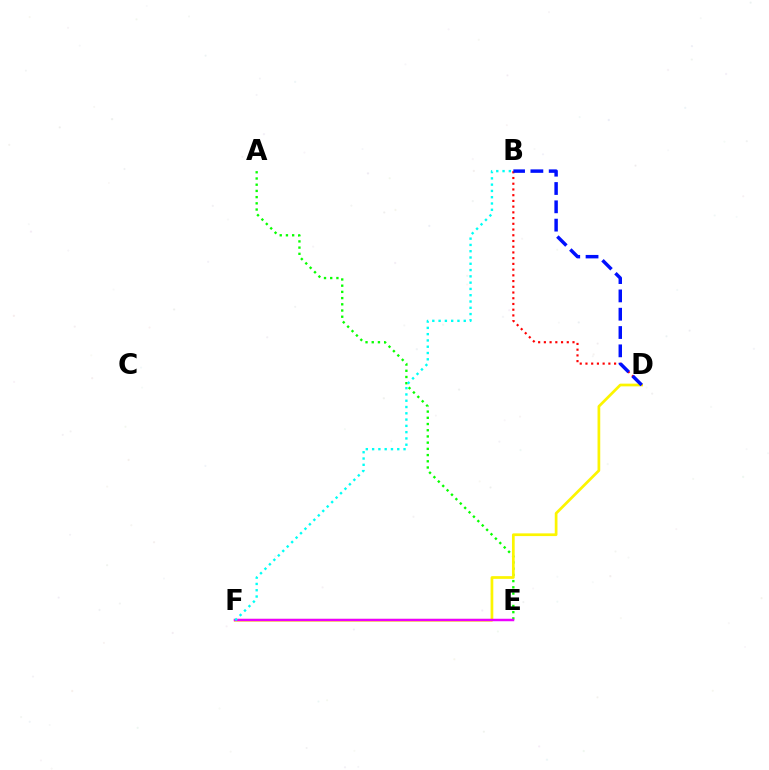{('A', 'E'): [{'color': '#08ff00', 'line_style': 'dotted', 'thickness': 1.69}], ('D', 'F'): [{'color': '#fcf500', 'line_style': 'solid', 'thickness': 1.95}], ('E', 'F'): [{'color': '#ee00ff', 'line_style': 'solid', 'thickness': 1.79}], ('B', 'D'): [{'color': '#ff0000', 'line_style': 'dotted', 'thickness': 1.56}, {'color': '#0010ff', 'line_style': 'dashed', 'thickness': 2.49}], ('B', 'F'): [{'color': '#00fff6', 'line_style': 'dotted', 'thickness': 1.71}]}